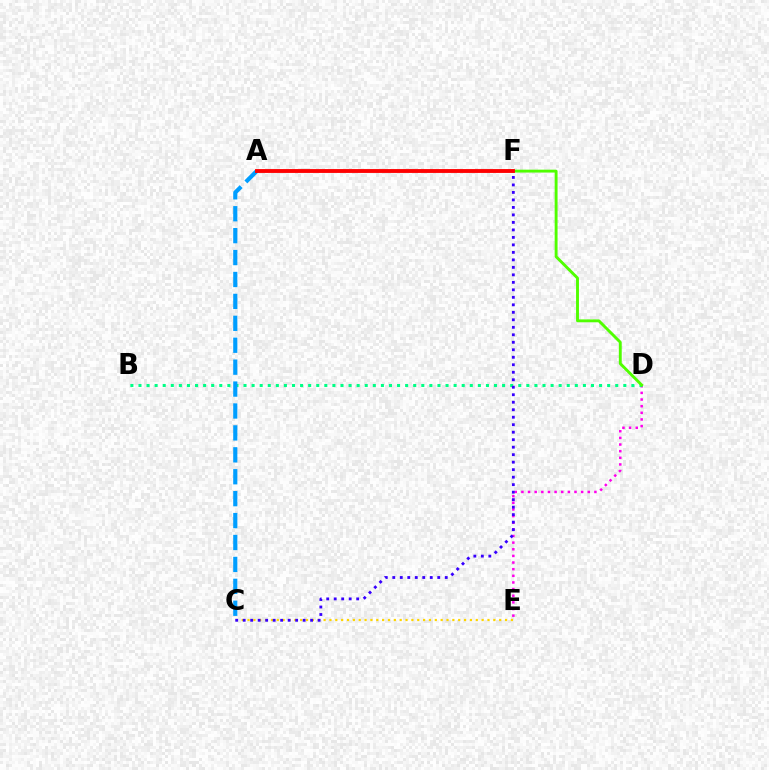{('D', 'E'): [{'color': '#ff00ed', 'line_style': 'dotted', 'thickness': 1.8}], ('C', 'E'): [{'color': '#ffd500', 'line_style': 'dotted', 'thickness': 1.59}], ('B', 'D'): [{'color': '#00ff86', 'line_style': 'dotted', 'thickness': 2.2}], ('A', 'C'): [{'color': '#009eff', 'line_style': 'dashed', 'thickness': 2.98}], ('D', 'F'): [{'color': '#4fff00', 'line_style': 'solid', 'thickness': 2.08}], ('C', 'F'): [{'color': '#3700ff', 'line_style': 'dotted', 'thickness': 2.04}], ('A', 'F'): [{'color': '#ff0000', 'line_style': 'solid', 'thickness': 2.78}]}